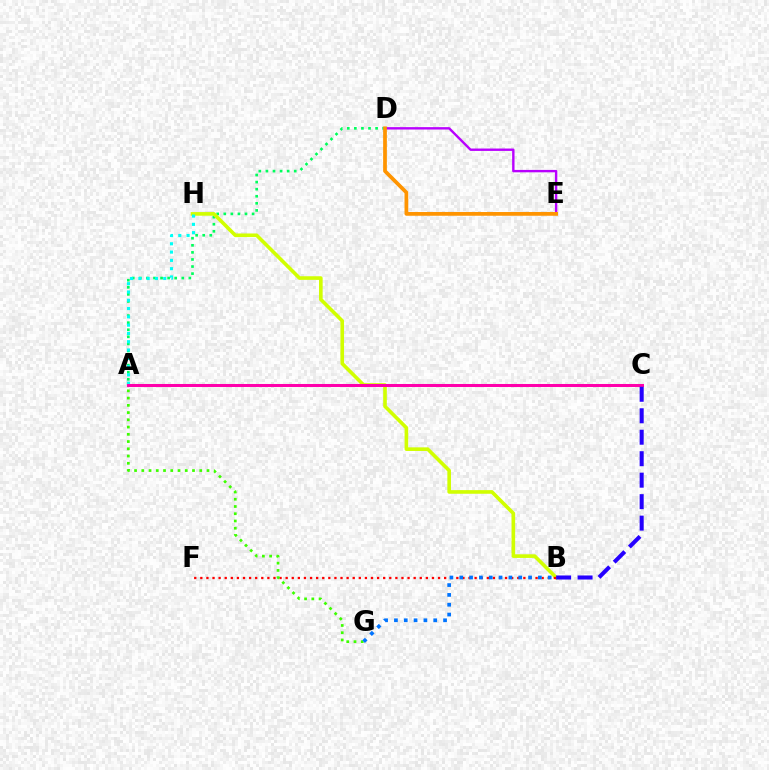{('A', 'D'): [{'color': '#00ff5c', 'line_style': 'dotted', 'thickness': 1.92}], ('B', 'H'): [{'color': '#d1ff00', 'line_style': 'solid', 'thickness': 2.61}], ('A', 'H'): [{'color': '#00fff6', 'line_style': 'dotted', 'thickness': 2.25}], ('B', 'F'): [{'color': '#ff0000', 'line_style': 'dotted', 'thickness': 1.66}], ('A', 'G'): [{'color': '#3dff00', 'line_style': 'dotted', 'thickness': 1.97}], ('A', 'C'): [{'color': '#ff00ac', 'line_style': 'solid', 'thickness': 2.18}], ('B', 'G'): [{'color': '#0074ff', 'line_style': 'dotted', 'thickness': 2.67}], ('B', 'C'): [{'color': '#2500ff', 'line_style': 'dashed', 'thickness': 2.92}], ('D', 'E'): [{'color': '#b900ff', 'line_style': 'solid', 'thickness': 1.72}, {'color': '#ff9400', 'line_style': 'solid', 'thickness': 2.69}]}